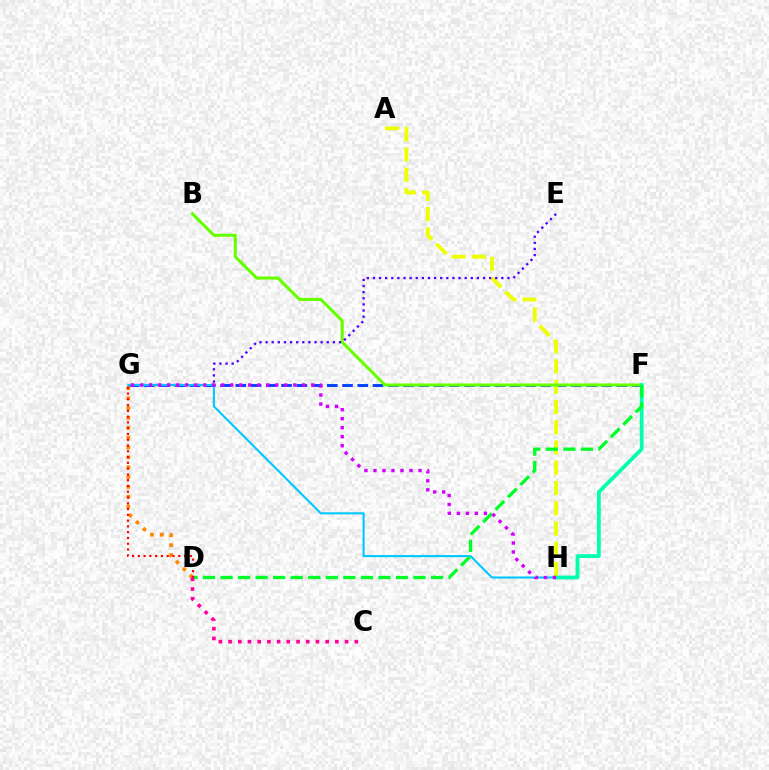{('F', 'G'): [{'color': '#003fff', 'line_style': 'dashed', 'thickness': 2.07}], ('D', 'G'): [{'color': '#ff8800', 'line_style': 'dotted', 'thickness': 2.67}, {'color': '#ff0000', 'line_style': 'dotted', 'thickness': 1.57}], ('A', 'H'): [{'color': '#eeff00', 'line_style': 'dashed', 'thickness': 2.75}], ('B', 'F'): [{'color': '#66ff00', 'line_style': 'solid', 'thickness': 2.2}], ('E', 'G'): [{'color': '#4f00ff', 'line_style': 'dotted', 'thickness': 1.66}], ('G', 'H'): [{'color': '#00c7ff', 'line_style': 'solid', 'thickness': 1.51}, {'color': '#d600ff', 'line_style': 'dotted', 'thickness': 2.45}], ('F', 'H'): [{'color': '#00ffaf', 'line_style': 'solid', 'thickness': 2.71}], ('D', 'F'): [{'color': '#00ff27', 'line_style': 'dashed', 'thickness': 2.38}], ('C', 'D'): [{'color': '#ff00a0', 'line_style': 'dotted', 'thickness': 2.64}]}